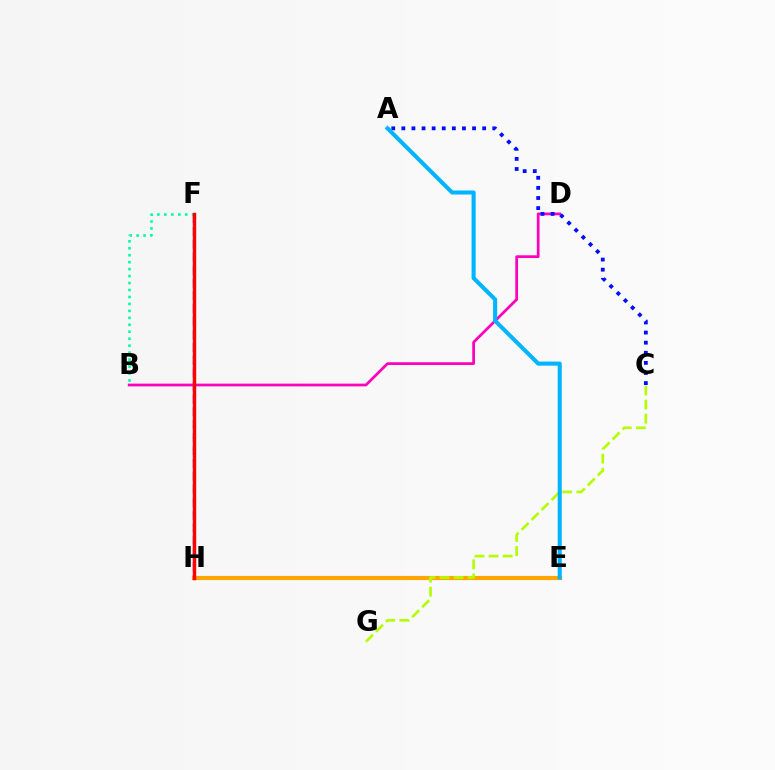{('F', 'H'): [{'color': '#9b00ff', 'line_style': 'dashed', 'thickness': 1.75}, {'color': '#08ff00', 'line_style': 'dotted', 'thickness': 1.58}, {'color': '#ff0000', 'line_style': 'solid', 'thickness': 2.48}], ('B', 'F'): [{'color': '#00ff9d', 'line_style': 'dotted', 'thickness': 1.89}], ('E', 'H'): [{'color': '#ffa500', 'line_style': 'solid', 'thickness': 2.96}], ('C', 'G'): [{'color': '#b3ff00', 'line_style': 'dashed', 'thickness': 1.91}], ('B', 'D'): [{'color': '#ff00bd', 'line_style': 'solid', 'thickness': 1.98}], ('A', 'C'): [{'color': '#0010ff', 'line_style': 'dotted', 'thickness': 2.74}], ('A', 'E'): [{'color': '#00b5ff', 'line_style': 'solid', 'thickness': 2.93}]}